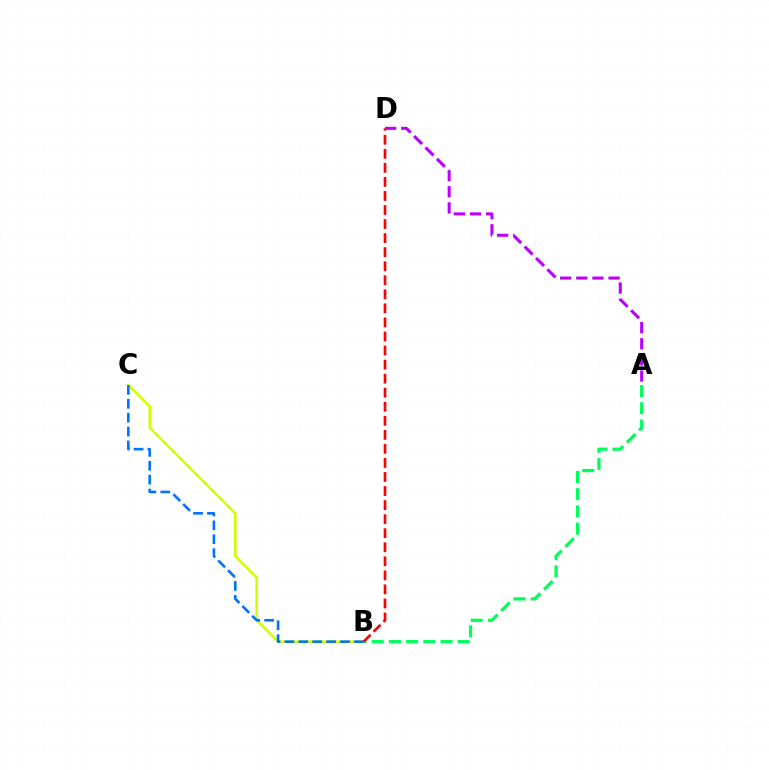{('B', 'C'): [{'color': '#d1ff00', 'line_style': 'solid', 'thickness': 1.85}, {'color': '#0074ff', 'line_style': 'dashed', 'thickness': 1.89}], ('A', 'D'): [{'color': '#b900ff', 'line_style': 'dashed', 'thickness': 2.19}], ('A', 'B'): [{'color': '#00ff5c', 'line_style': 'dashed', 'thickness': 2.34}], ('B', 'D'): [{'color': '#ff0000', 'line_style': 'dashed', 'thickness': 1.91}]}